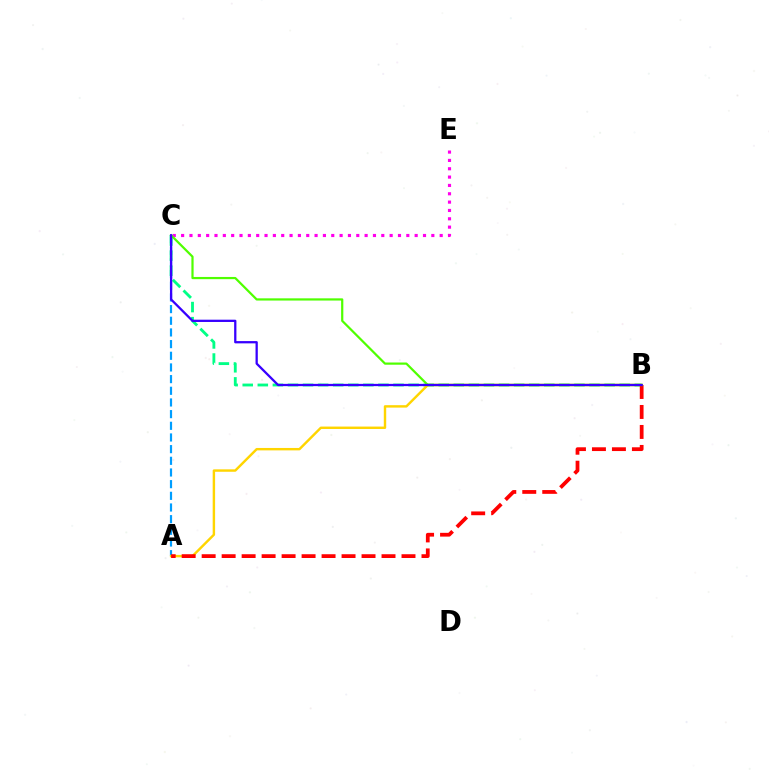{('B', 'C'): [{'color': '#00ff86', 'line_style': 'dashed', 'thickness': 2.05}, {'color': '#4fff00', 'line_style': 'solid', 'thickness': 1.6}, {'color': '#3700ff', 'line_style': 'solid', 'thickness': 1.64}], ('A', 'C'): [{'color': '#009eff', 'line_style': 'dashed', 'thickness': 1.59}], ('A', 'B'): [{'color': '#ffd500', 'line_style': 'solid', 'thickness': 1.74}, {'color': '#ff0000', 'line_style': 'dashed', 'thickness': 2.71}], ('C', 'E'): [{'color': '#ff00ed', 'line_style': 'dotted', 'thickness': 2.27}]}